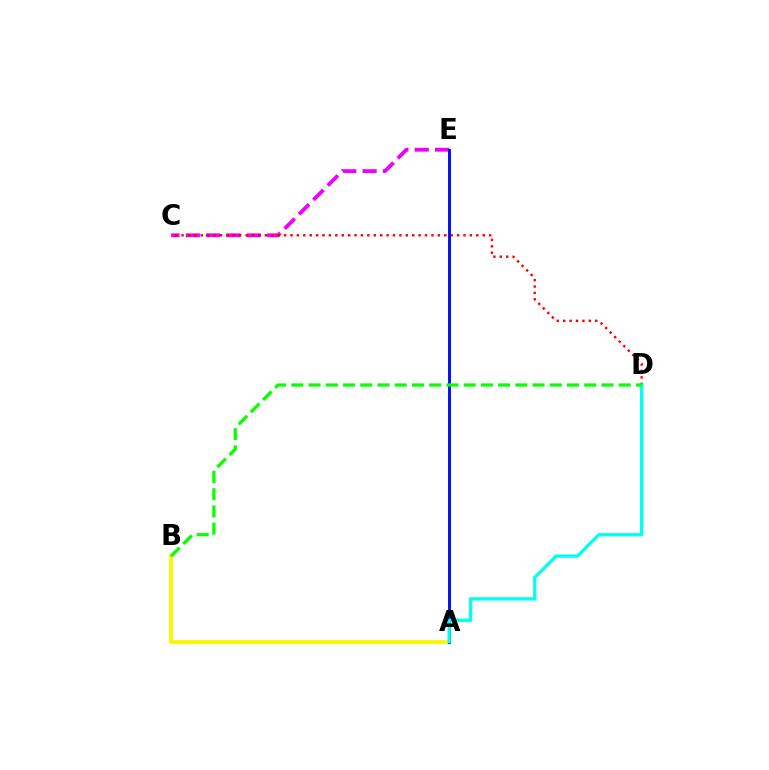{('C', 'E'): [{'color': '#ee00ff', 'line_style': 'dashed', 'thickness': 2.76}], ('A', 'B'): [{'color': '#fcf500', 'line_style': 'solid', 'thickness': 2.74}], ('C', 'D'): [{'color': '#ff0000', 'line_style': 'dotted', 'thickness': 1.74}], ('A', 'E'): [{'color': '#0010ff', 'line_style': 'solid', 'thickness': 2.12}], ('A', 'D'): [{'color': '#00fff6', 'line_style': 'solid', 'thickness': 2.38}], ('B', 'D'): [{'color': '#08ff00', 'line_style': 'dashed', 'thickness': 2.34}]}